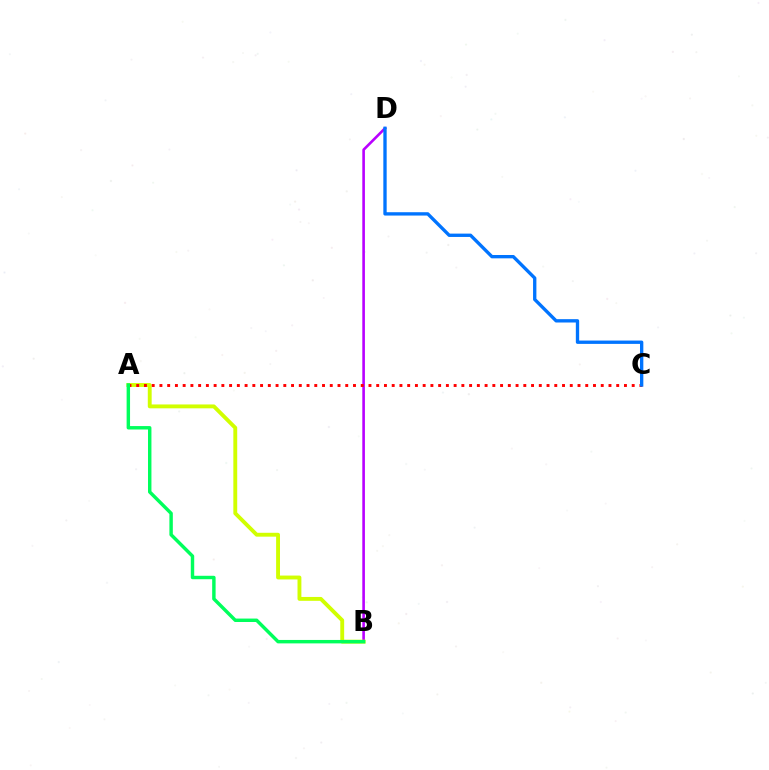{('B', 'D'): [{'color': '#b900ff', 'line_style': 'solid', 'thickness': 1.88}], ('A', 'B'): [{'color': '#d1ff00', 'line_style': 'solid', 'thickness': 2.79}, {'color': '#00ff5c', 'line_style': 'solid', 'thickness': 2.47}], ('A', 'C'): [{'color': '#ff0000', 'line_style': 'dotted', 'thickness': 2.1}], ('C', 'D'): [{'color': '#0074ff', 'line_style': 'solid', 'thickness': 2.4}]}